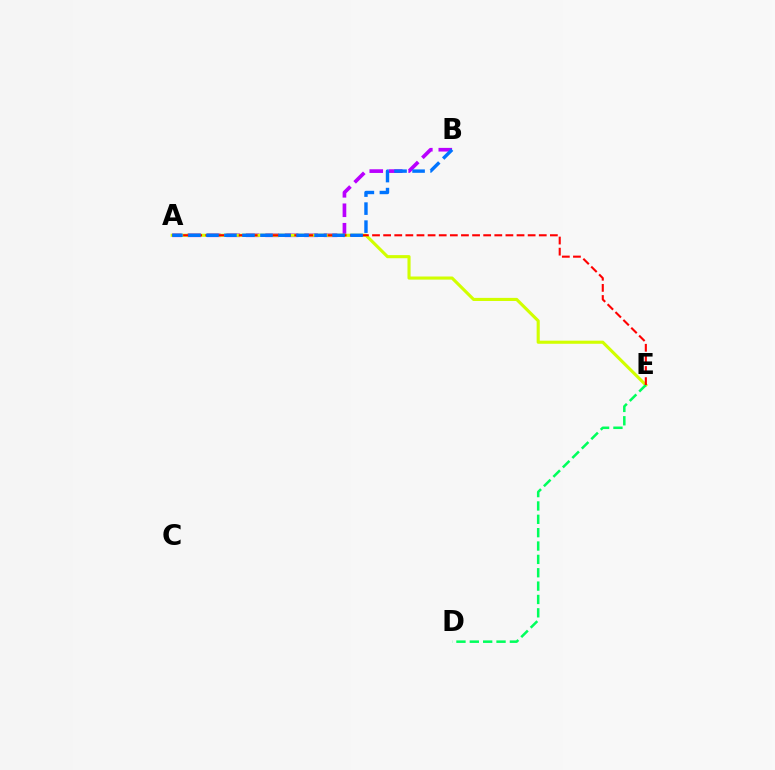{('A', 'B'): [{'color': '#b900ff', 'line_style': 'dashed', 'thickness': 2.64}, {'color': '#0074ff', 'line_style': 'dashed', 'thickness': 2.45}], ('A', 'E'): [{'color': '#d1ff00', 'line_style': 'solid', 'thickness': 2.24}, {'color': '#ff0000', 'line_style': 'dashed', 'thickness': 1.51}], ('D', 'E'): [{'color': '#00ff5c', 'line_style': 'dashed', 'thickness': 1.81}]}